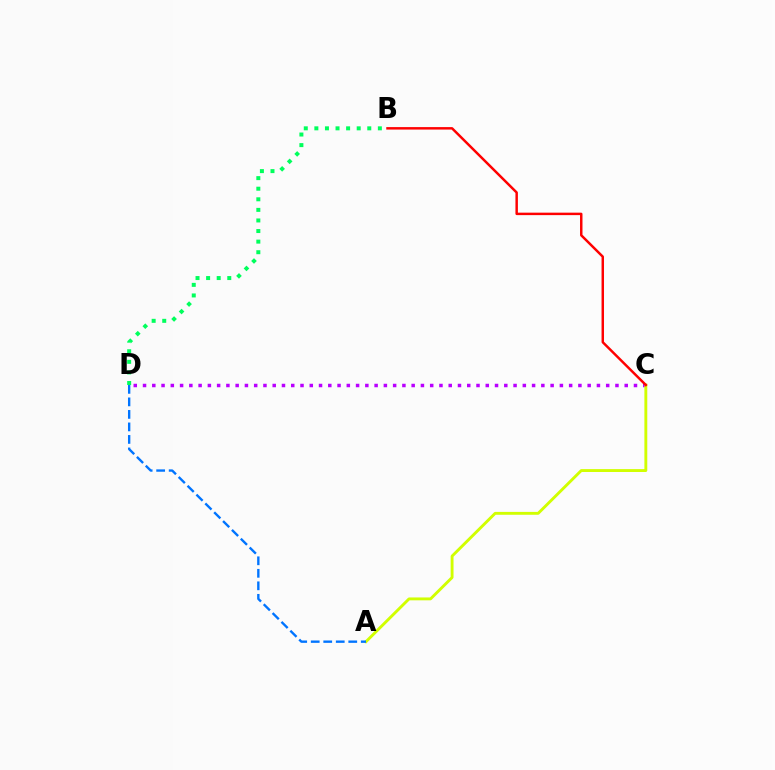{('B', 'D'): [{'color': '#00ff5c', 'line_style': 'dotted', 'thickness': 2.88}], ('C', 'D'): [{'color': '#b900ff', 'line_style': 'dotted', 'thickness': 2.52}], ('A', 'C'): [{'color': '#d1ff00', 'line_style': 'solid', 'thickness': 2.07}], ('B', 'C'): [{'color': '#ff0000', 'line_style': 'solid', 'thickness': 1.77}], ('A', 'D'): [{'color': '#0074ff', 'line_style': 'dashed', 'thickness': 1.7}]}